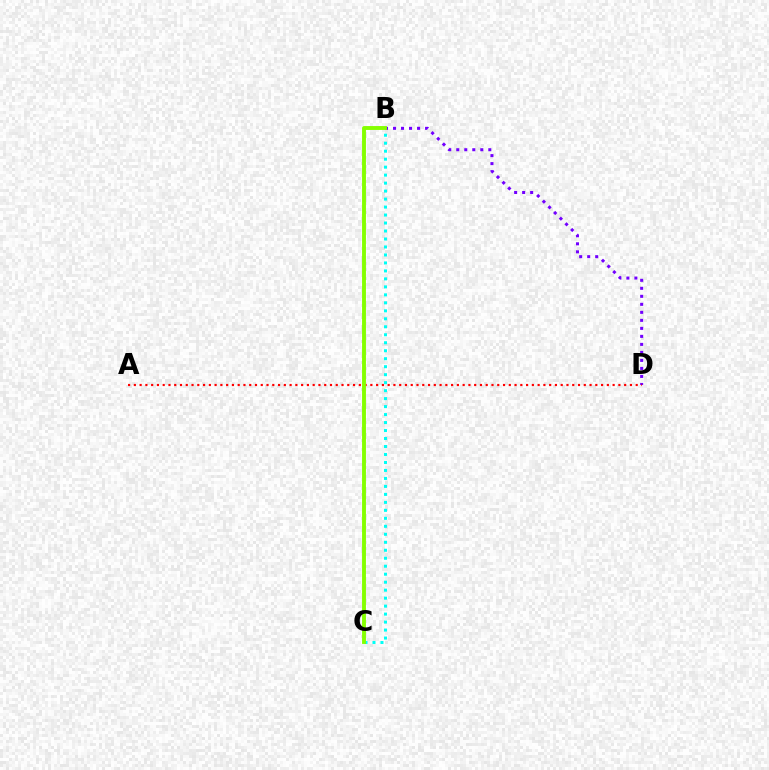{('B', 'D'): [{'color': '#7200ff', 'line_style': 'dotted', 'thickness': 2.18}], ('B', 'C'): [{'color': '#00fff6', 'line_style': 'dotted', 'thickness': 2.17}, {'color': '#84ff00', 'line_style': 'solid', 'thickness': 2.8}], ('A', 'D'): [{'color': '#ff0000', 'line_style': 'dotted', 'thickness': 1.57}]}